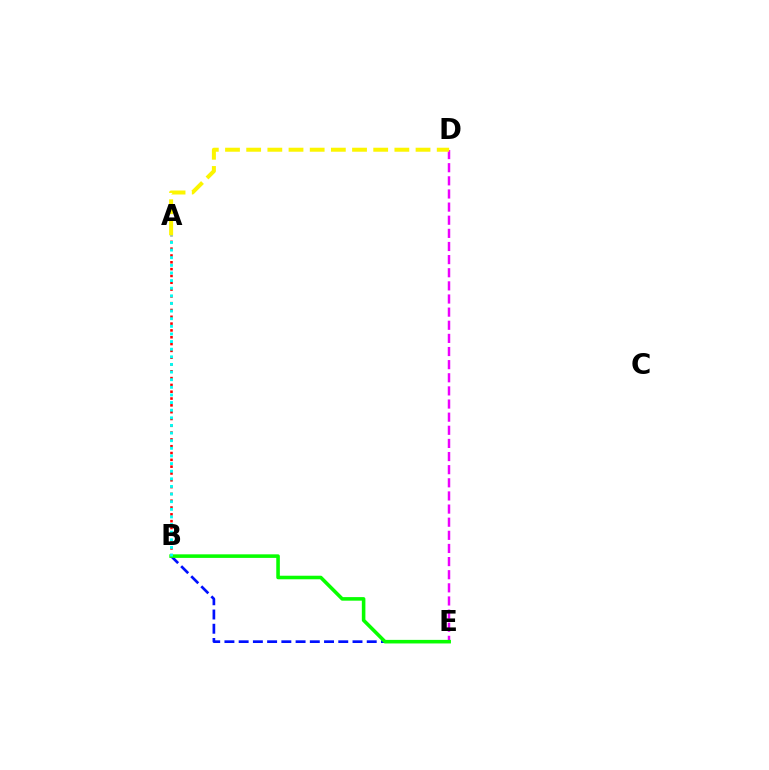{('B', 'E'): [{'color': '#0010ff', 'line_style': 'dashed', 'thickness': 1.93}, {'color': '#08ff00', 'line_style': 'solid', 'thickness': 2.57}], ('A', 'B'): [{'color': '#ff0000', 'line_style': 'dotted', 'thickness': 1.85}, {'color': '#00fff6', 'line_style': 'dotted', 'thickness': 2.07}], ('D', 'E'): [{'color': '#ee00ff', 'line_style': 'dashed', 'thickness': 1.78}], ('A', 'D'): [{'color': '#fcf500', 'line_style': 'dashed', 'thickness': 2.88}]}